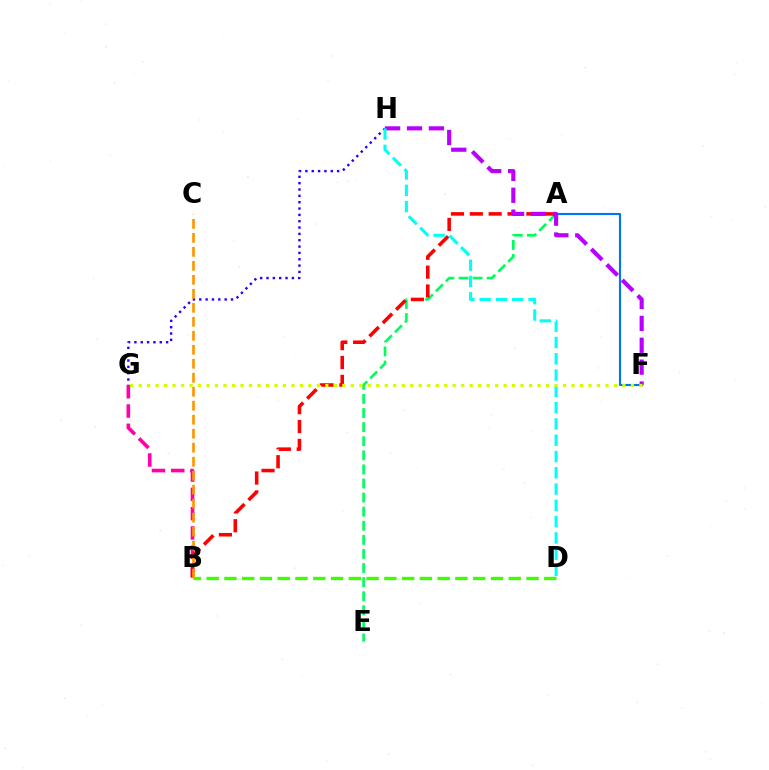{('B', 'G'): [{'color': '#ff00ac', 'line_style': 'dashed', 'thickness': 2.62}], ('A', 'E'): [{'color': '#00ff5c', 'line_style': 'dashed', 'thickness': 1.91}], ('G', 'H'): [{'color': '#2500ff', 'line_style': 'dotted', 'thickness': 1.72}], ('A', 'F'): [{'color': '#0074ff', 'line_style': 'solid', 'thickness': 1.52}], ('A', 'B'): [{'color': '#ff0000', 'line_style': 'dashed', 'thickness': 2.56}], ('B', 'D'): [{'color': '#3dff00', 'line_style': 'dashed', 'thickness': 2.41}], ('B', 'C'): [{'color': '#ff9400', 'line_style': 'dashed', 'thickness': 1.9}], ('F', 'H'): [{'color': '#b900ff', 'line_style': 'dashed', 'thickness': 2.97}], ('D', 'H'): [{'color': '#00fff6', 'line_style': 'dashed', 'thickness': 2.21}], ('F', 'G'): [{'color': '#d1ff00', 'line_style': 'dotted', 'thickness': 2.31}]}